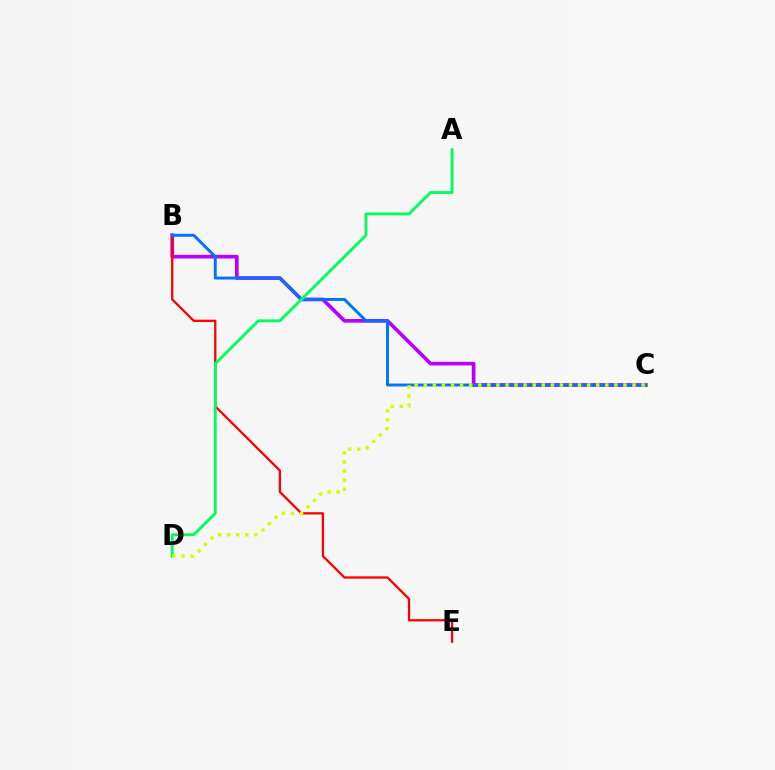{('B', 'C'): [{'color': '#b900ff', 'line_style': 'solid', 'thickness': 2.63}, {'color': '#0074ff', 'line_style': 'solid', 'thickness': 2.11}], ('B', 'E'): [{'color': '#ff0000', 'line_style': 'solid', 'thickness': 1.65}], ('A', 'D'): [{'color': '#00ff5c', 'line_style': 'solid', 'thickness': 2.06}], ('C', 'D'): [{'color': '#d1ff00', 'line_style': 'dotted', 'thickness': 2.47}]}